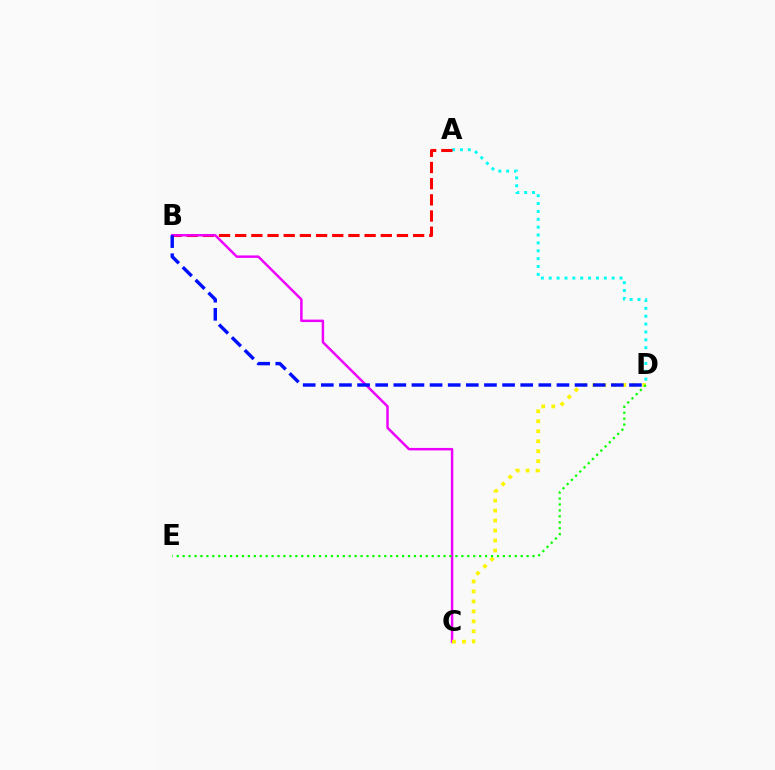{('A', 'D'): [{'color': '#00fff6', 'line_style': 'dotted', 'thickness': 2.14}], ('A', 'B'): [{'color': '#ff0000', 'line_style': 'dashed', 'thickness': 2.2}], ('B', 'C'): [{'color': '#ee00ff', 'line_style': 'solid', 'thickness': 1.78}], ('C', 'D'): [{'color': '#fcf500', 'line_style': 'dotted', 'thickness': 2.71}], ('D', 'E'): [{'color': '#08ff00', 'line_style': 'dotted', 'thickness': 1.61}], ('B', 'D'): [{'color': '#0010ff', 'line_style': 'dashed', 'thickness': 2.46}]}